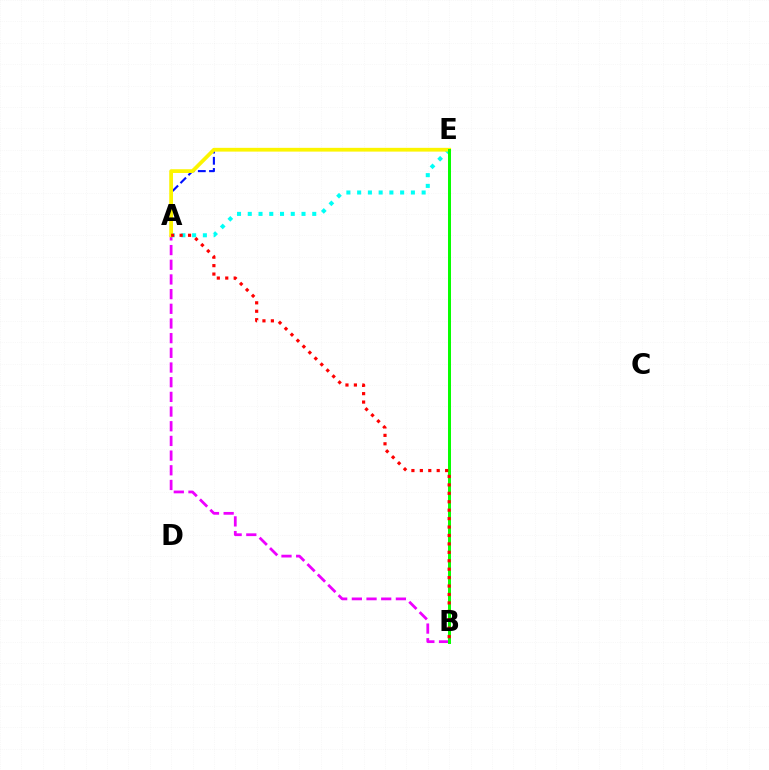{('A', 'E'): [{'color': '#0010ff', 'line_style': 'dashed', 'thickness': 1.52}, {'color': '#00fff6', 'line_style': 'dotted', 'thickness': 2.92}, {'color': '#fcf500', 'line_style': 'solid', 'thickness': 2.7}], ('A', 'B'): [{'color': '#ee00ff', 'line_style': 'dashed', 'thickness': 1.99}, {'color': '#ff0000', 'line_style': 'dotted', 'thickness': 2.29}], ('B', 'E'): [{'color': '#08ff00', 'line_style': 'solid', 'thickness': 2.15}]}